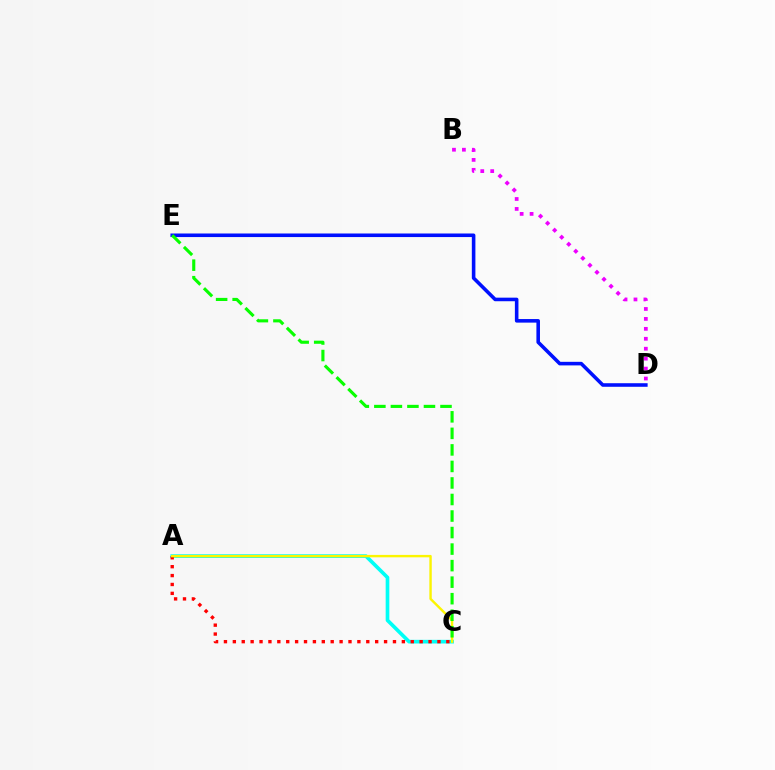{('B', 'D'): [{'color': '#ee00ff', 'line_style': 'dotted', 'thickness': 2.7}], ('D', 'E'): [{'color': '#0010ff', 'line_style': 'solid', 'thickness': 2.57}], ('A', 'C'): [{'color': '#00fff6', 'line_style': 'solid', 'thickness': 2.64}, {'color': '#ff0000', 'line_style': 'dotted', 'thickness': 2.42}, {'color': '#fcf500', 'line_style': 'solid', 'thickness': 1.73}], ('C', 'E'): [{'color': '#08ff00', 'line_style': 'dashed', 'thickness': 2.25}]}